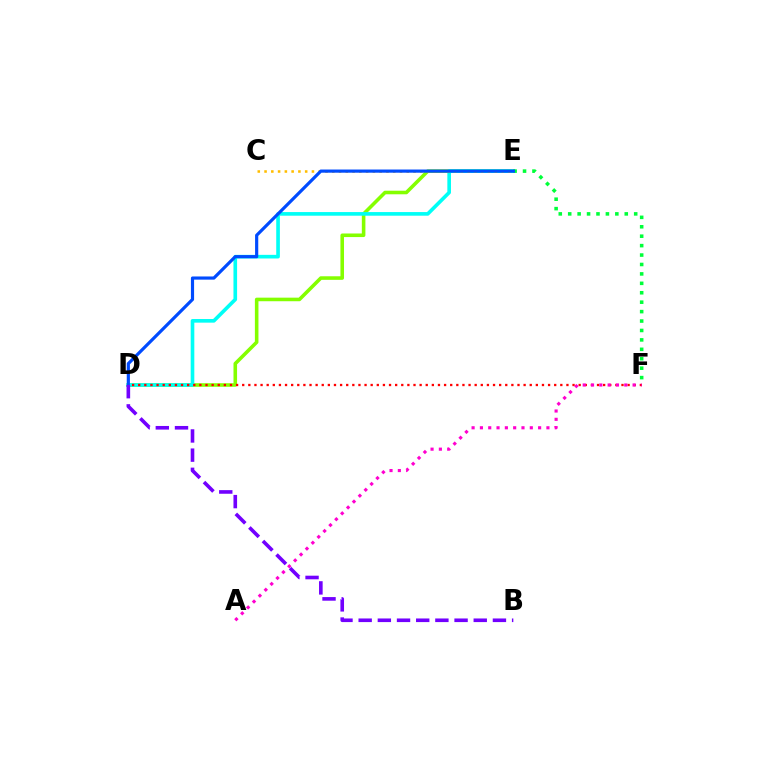{('D', 'E'): [{'color': '#84ff00', 'line_style': 'solid', 'thickness': 2.57}, {'color': '#00fff6', 'line_style': 'solid', 'thickness': 2.62}, {'color': '#004bff', 'line_style': 'solid', 'thickness': 2.29}], ('E', 'F'): [{'color': '#00ff39', 'line_style': 'dotted', 'thickness': 2.56}], ('C', 'E'): [{'color': '#ffbd00', 'line_style': 'dotted', 'thickness': 1.84}], ('D', 'F'): [{'color': '#ff0000', 'line_style': 'dotted', 'thickness': 1.66}], ('B', 'D'): [{'color': '#7200ff', 'line_style': 'dashed', 'thickness': 2.61}], ('A', 'F'): [{'color': '#ff00cf', 'line_style': 'dotted', 'thickness': 2.26}]}